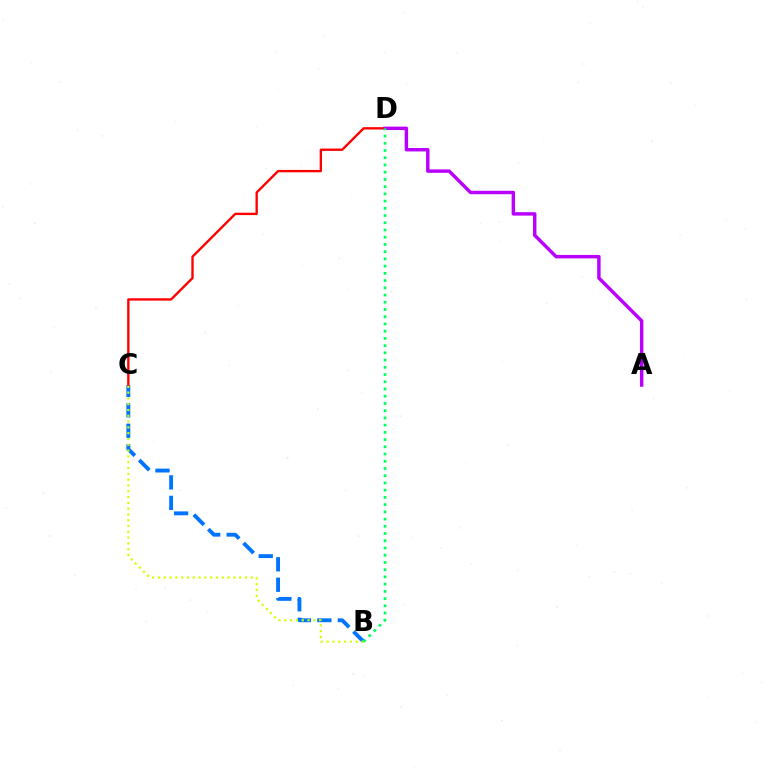{('B', 'C'): [{'color': '#0074ff', 'line_style': 'dashed', 'thickness': 2.78}, {'color': '#d1ff00', 'line_style': 'dotted', 'thickness': 1.58}], ('C', 'D'): [{'color': '#ff0000', 'line_style': 'solid', 'thickness': 1.7}], ('A', 'D'): [{'color': '#b900ff', 'line_style': 'solid', 'thickness': 2.47}], ('B', 'D'): [{'color': '#00ff5c', 'line_style': 'dotted', 'thickness': 1.96}]}